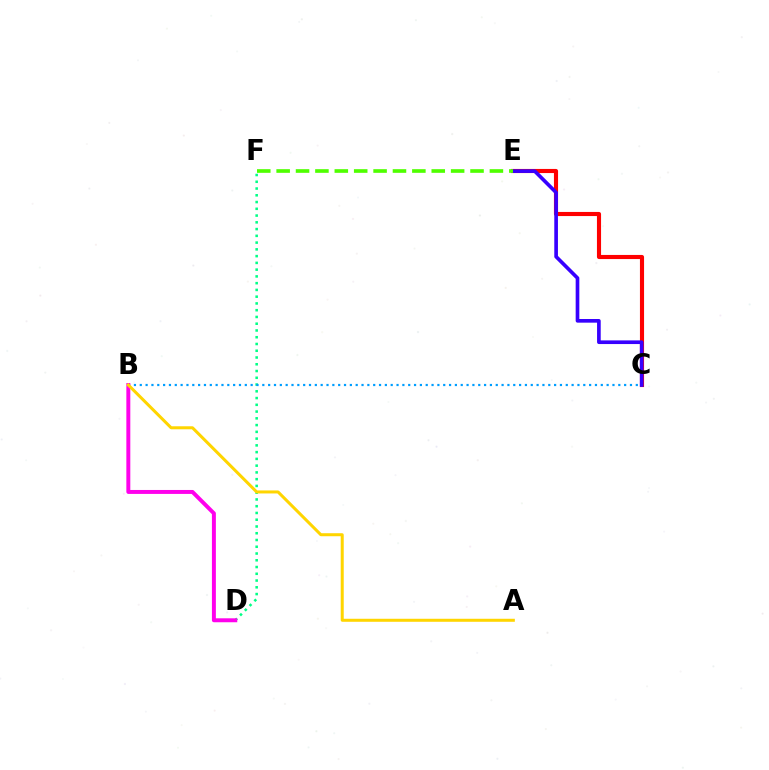{('C', 'E'): [{'color': '#ff0000', 'line_style': 'solid', 'thickness': 2.96}, {'color': '#3700ff', 'line_style': 'solid', 'thickness': 2.64}], ('D', 'F'): [{'color': '#00ff86', 'line_style': 'dotted', 'thickness': 1.84}], ('B', 'C'): [{'color': '#009eff', 'line_style': 'dotted', 'thickness': 1.59}], ('B', 'D'): [{'color': '#ff00ed', 'line_style': 'solid', 'thickness': 2.85}], ('E', 'F'): [{'color': '#4fff00', 'line_style': 'dashed', 'thickness': 2.63}], ('A', 'B'): [{'color': '#ffd500', 'line_style': 'solid', 'thickness': 2.17}]}